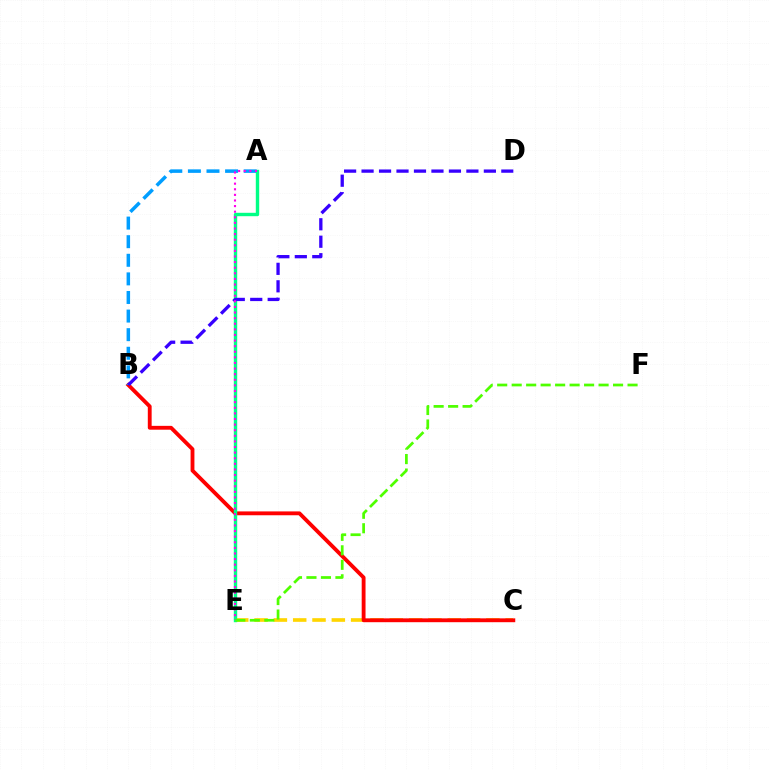{('C', 'E'): [{'color': '#ffd500', 'line_style': 'dashed', 'thickness': 2.62}], ('B', 'C'): [{'color': '#ff0000', 'line_style': 'solid', 'thickness': 2.77}], ('A', 'B'): [{'color': '#009eff', 'line_style': 'dashed', 'thickness': 2.53}], ('A', 'E'): [{'color': '#00ff86', 'line_style': 'solid', 'thickness': 2.45}, {'color': '#ff00ed', 'line_style': 'dotted', 'thickness': 1.52}], ('B', 'D'): [{'color': '#3700ff', 'line_style': 'dashed', 'thickness': 2.37}], ('E', 'F'): [{'color': '#4fff00', 'line_style': 'dashed', 'thickness': 1.97}]}